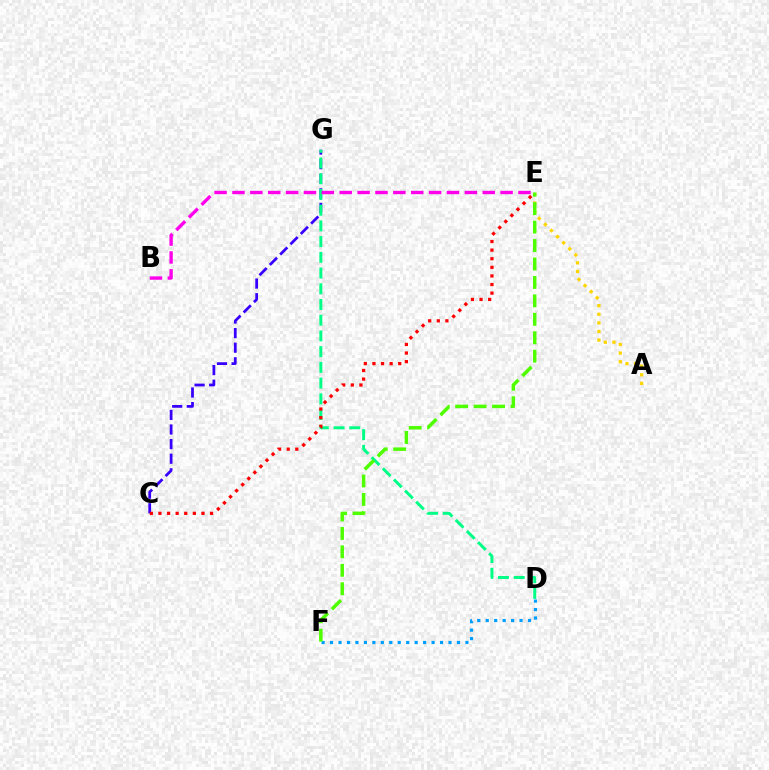{('A', 'E'): [{'color': '#ffd500', 'line_style': 'dotted', 'thickness': 2.34}], ('C', 'G'): [{'color': '#3700ff', 'line_style': 'dashed', 'thickness': 1.98}], ('D', 'G'): [{'color': '#00ff86', 'line_style': 'dashed', 'thickness': 2.14}], ('B', 'E'): [{'color': '#ff00ed', 'line_style': 'dashed', 'thickness': 2.43}], ('D', 'F'): [{'color': '#009eff', 'line_style': 'dotted', 'thickness': 2.3}], ('C', 'E'): [{'color': '#ff0000', 'line_style': 'dotted', 'thickness': 2.34}], ('E', 'F'): [{'color': '#4fff00', 'line_style': 'dashed', 'thickness': 2.51}]}